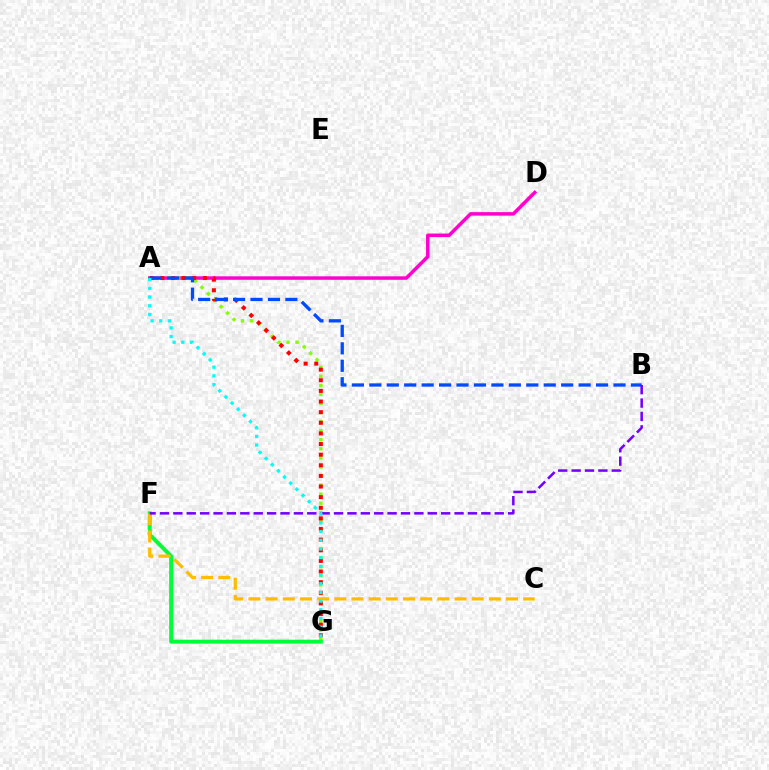{('A', 'D'): [{'color': '#ff00cf', 'line_style': 'solid', 'thickness': 2.51}], ('A', 'G'): [{'color': '#84ff00', 'line_style': 'dotted', 'thickness': 2.46}, {'color': '#ff0000', 'line_style': 'dotted', 'thickness': 2.89}, {'color': '#00fff6', 'line_style': 'dotted', 'thickness': 2.36}], ('F', 'G'): [{'color': '#00ff39', 'line_style': 'solid', 'thickness': 2.83}], ('C', 'F'): [{'color': '#ffbd00', 'line_style': 'dashed', 'thickness': 2.33}], ('A', 'B'): [{'color': '#004bff', 'line_style': 'dashed', 'thickness': 2.37}], ('B', 'F'): [{'color': '#7200ff', 'line_style': 'dashed', 'thickness': 1.82}]}